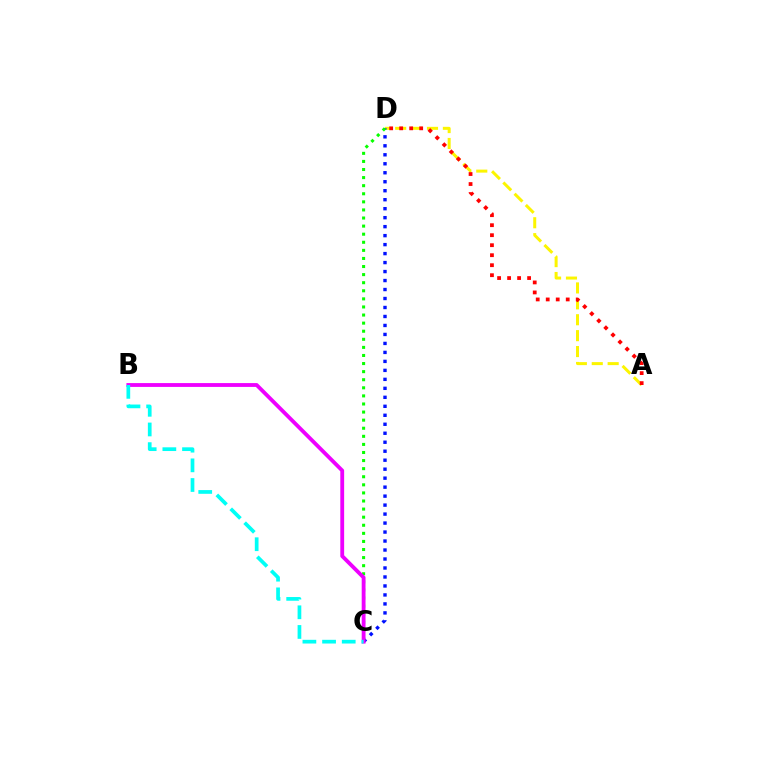{('A', 'D'): [{'color': '#fcf500', 'line_style': 'dashed', 'thickness': 2.16}, {'color': '#ff0000', 'line_style': 'dotted', 'thickness': 2.72}], ('C', 'D'): [{'color': '#0010ff', 'line_style': 'dotted', 'thickness': 2.44}, {'color': '#08ff00', 'line_style': 'dotted', 'thickness': 2.2}], ('B', 'C'): [{'color': '#ee00ff', 'line_style': 'solid', 'thickness': 2.75}, {'color': '#00fff6', 'line_style': 'dashed', 'thickness': 2.67}]}